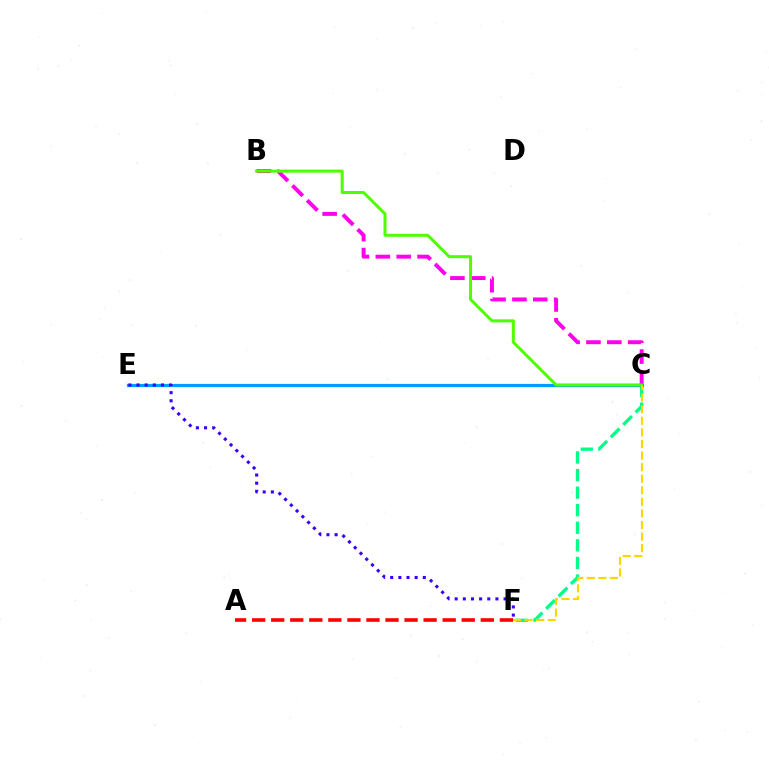{('B', 'C'): [{'color': '#ff00ed', 'line_style': 'dashed', 'thickness': 2.83}, {'color': '#4fff00', 'line_style': 'solid', 'thickness': 2.16}], ('C', 'F'): [{'color': '#00ff86', 'line_style': 'dashed', 'thickness': 2.39}, {'color': '#ffd500', 'line_style': 'dashed', 'thickness': 1.57}], ('C', 'E'): [{'color': '#009eff', 'line_style': 'solid', 'thickness': 2.31}], ('E', 'F'): [{'color': '#3700ff', 'line_style': 'dotted', 'thickness': 2.21}], ('A', 'F'): [{'color': '#ff0000', 'line_style': 'dashed', 'thickness': 2.59}]}